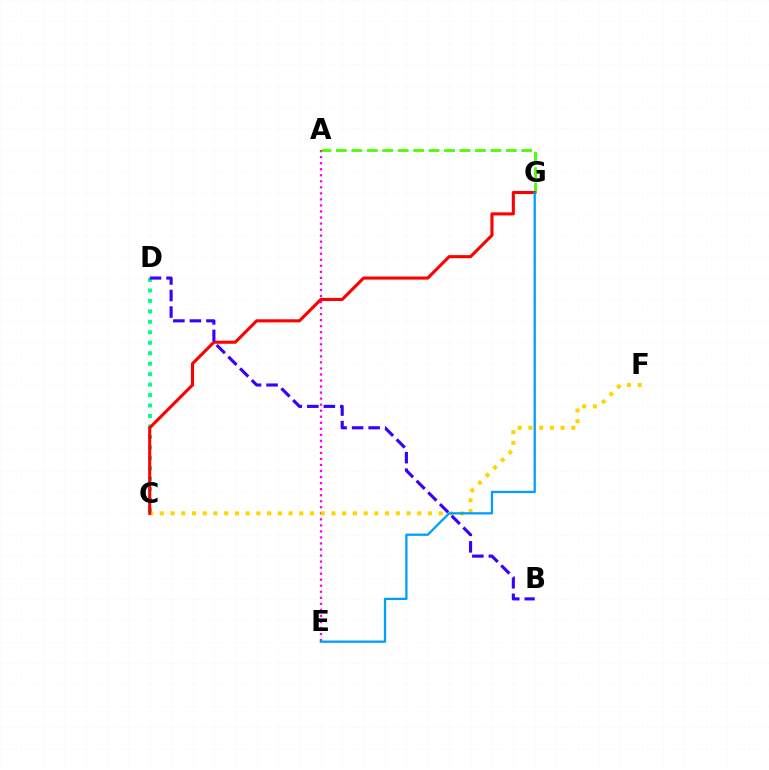{('A', 'E'): [{'color': '#ff00ed', 'line_style': 'dotted', 'thickness': 1.64}], ('A', 'G'): [{'color': '#4fff00', 'line_style': 'dashed', 'thickness': 2.1}], ('C', 'D'): [{'color': '#00ff86', 'line_style': 'dotted', 'thickness': 2.84}], ('C', 'F'): [{'color': '#ffd500', 'line_style': 'dotted', 'thickness': 2.91}], ('C', 'G'): [{'color': '#ff0000', 'line_style': 'solid', 'thickness': 2.23}], ('E', 'G'): [{'color': '#009eff', 'line_style': 'solid', 'thickness': 1.64}], ('B', 'D'): [{'color': '#3700ff', 'line_style': 'dashed', 'thickness': 2.25}]}